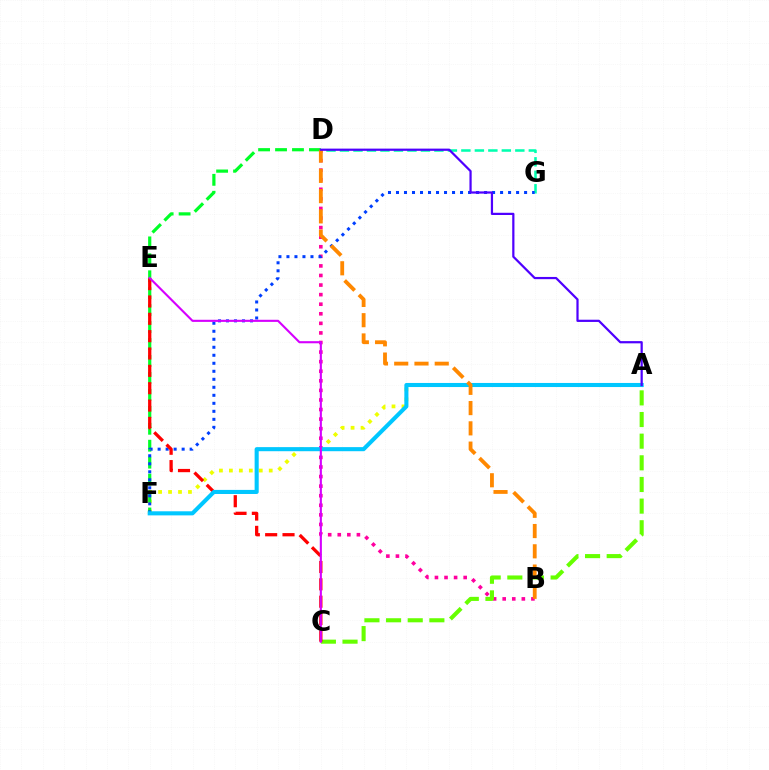{('A', 'F'): [{'color': '#eeff00', 'line_style': 'dotted', 'thickness': 2.71}, {'color': '#00c7ff', 'line_style': 'solid', 'thickness': 2.94}], ('D', 'G'): [{'color': '#00ffaf', 'line_style': 'dashed', 'thickness': 1.83}], ('B', 'D'): [{'color': '#ff00a0', 'line_style': 'dotted', 'thickness': 2.6}, {'color': '#ff8800', 'line_style': 'dashed', 'thickness': 2.75}], ('D', 'F'): [{'color': '#00ff27', 'line_style': 'dashed', 'thickness': 2.3}], ('F', 'G'): [{'color': '#003fff', 'line_style': 'dotted', 'thickness': 2.18}], ('A', 'C'): [{'color': '#66ff00', 'line_style': 'dashed', 'thickness': 2.94}], ('C', 'E'): [{'color': '#ff0000', 'line_style': 'dashed', 'thickness': 2.36}, {'color': '#d600ff', 'line_style': 'solid', 'thickness': 1.52}], ('A', 'D'): [{'color': '#4f00ff', 'line_style': 'solid', 'thickness': 1.6}]}